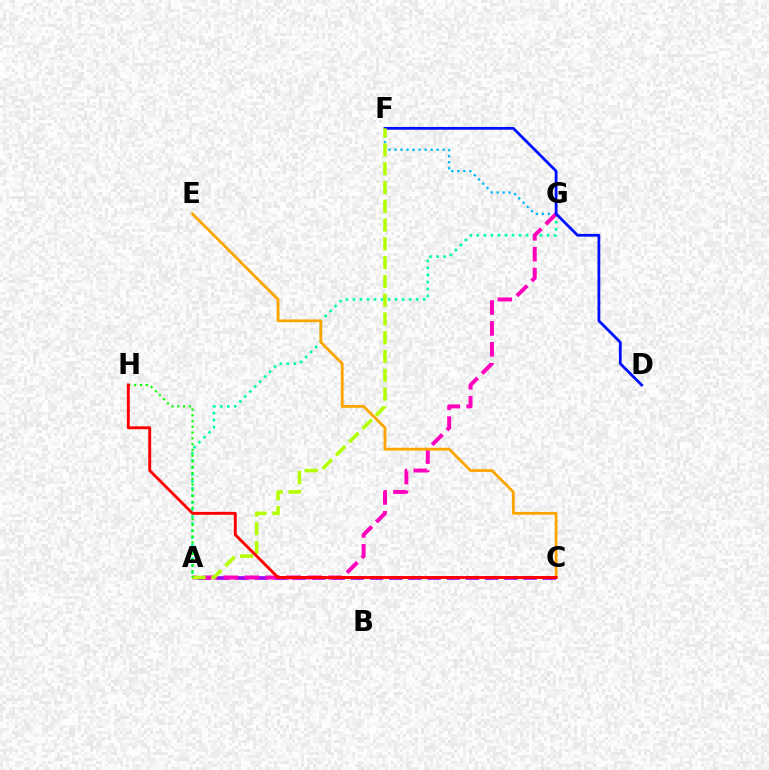{('A', 'G'): [{'color': '#00ff9d', 'line_style': 'dotted', 'thickness': 1.91}, {'color': '#ff00bd', 'line_style': 'dashed', 'thickness': 2.84}], ('A', 'C'): [{'color': '#9b00ff', 'line_style': 'dashed', 'thickness': 2.61}], ('F', 'G'): [{'color': '#00b5ff', 'line_style': 'dotted', 'thickness': 1.63}], ('C', 'E'): [{'color': '#ffa500', 'line_style': 'solid', 'thickness': 2.02}], ('D', 'F'): [{'color': '#0010ff', 'line_style': 'solid', 'thickness': 2.0}], ('A', 'F'): [{'color': '#b3ff00', 'line_style': 'dashed', 'thickness': 2.55}], ('A', 'H'): [{'color': '#08ff00', 'line_style': 'dotted', 'thickness': 1.57}], ('C', 'H'): [{'color': '#ff0000', 'line_style': 'solid', 'thickness': 2.08}]}